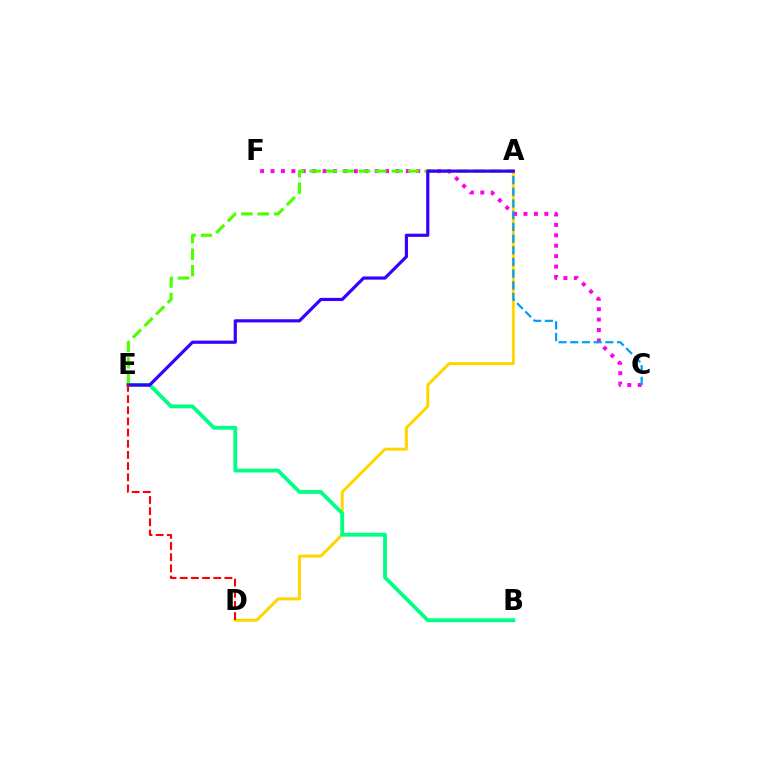{('A', 'D'): [{'color': '#ffd500', 'line_style': 'solid', 'thickness': 2.13}], ('C', 'F'): [{'color': '#ff00ed', 'line_style': 'dotted', 'thickness': 2.83}], ('A', 'C'): [{'color': '#009eff', 'line_style': 'dashed', 'thickness': 1.59}], ('A', 'E'): [{'color': '#4fff00', 'line_style': 'dashed', 'thickness': 2.23}, {'color': '#3700ff', 'line_style': 'solid', 'thickness': 2.29}], ('B', 'E'): [{'color': '#00ff86', 'line_style': 'solid', 'thickness': 2.75}], ('D', 'E'): [{'color': '#ff0000', 'line_style': 'dashed', 'thickness': 1.52}]}